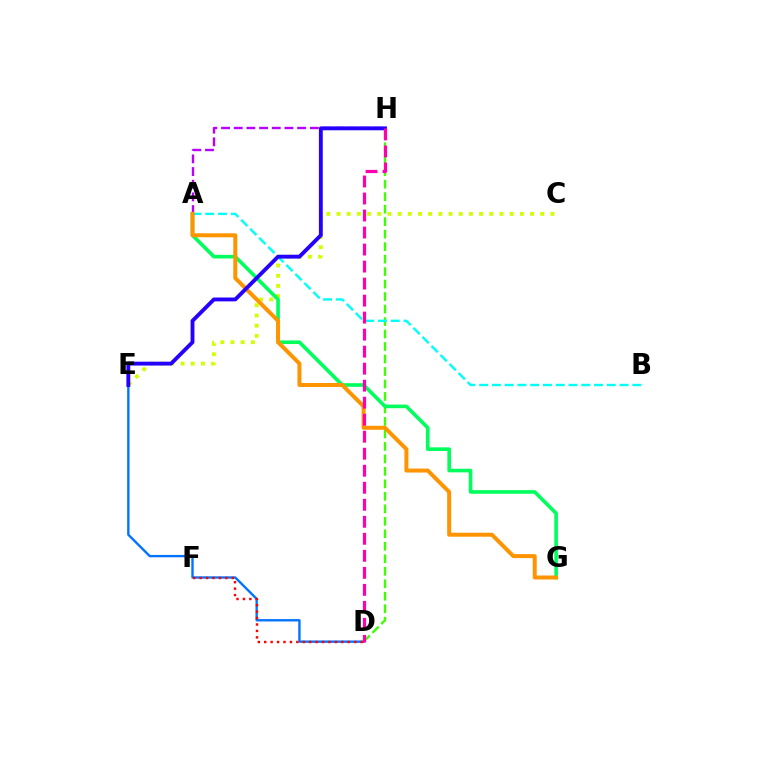{('D', 'E'): [{'color': '#0074ff', 'line_style': 'solid', 'thickness': 1.71}], ('D', 'H'): [{'color': '#3dff00', 'line_style': 'dashed', 'thickness': 1.7}, {'color': '#ff00ac', 'line_style': 'dashed', 'thickness': 2.31}], ('D', 'F'): [{'color': '#ff0000', 'line_style': 'dotted', 'thickness': 1.75}], ('A', 'H'): [{'color': '#b900ff', 'line_style': 'dashed', 'thickness': 1.72}], ('C', 'E'): [{'color': '#d1ff00', 'line_style': 'dotted', 'thickness': 2.77}], ('A', 'B'): [{'color': '#00fff6', 'line_style': 'dashed', 'thickness': 1.73}], ('A', 'G'): [{'color': '#00ff5c', 'line_style': 'solid', 'thickness': 2.6}, {'color': '#ff9400', 'line_style': 'solid', 'thickness': 2.87}], ('E', 'H'): [{'color': '#2500ff', 'line_style': 'solid', 'thickness': 2.79}]}